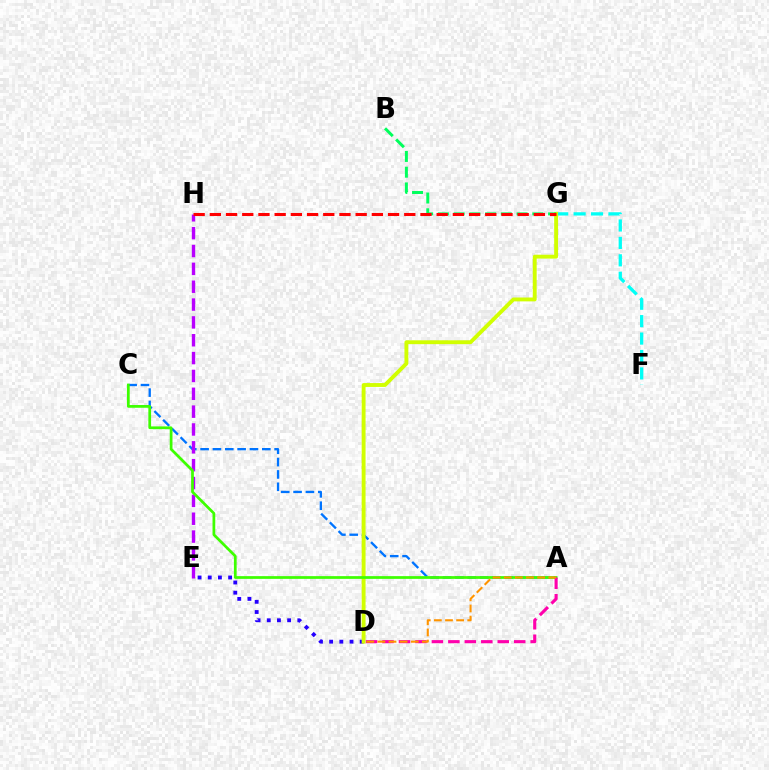{('A', 'C'): [{'color': '#0074ff', 'line_style': 'dashed', 'thickness': 1.68}, {'color': '#3dff00', 'line_style': 'solid', 'thickness': 1.97}], ('D', 'E'): [{'color': '#2500ff', 'line_style': 'dotted', 'thickness': 2.77}], ('E', 'H'): [{'color': '#b900ff', 'line_style': 'dashed', 'thickness': 2.42}], ('F', 'G'): [{'color': '#00fff6', 'line_style': 'dashed', 'thickness': 2.37}], ('D', 'G'): [{'color': '#d1ff00', 'line_style': 'solid', 'thickness': 2.79}], ('B', 'G'): [{'color': '#00ff5c', 'line_style': 'dashed', 'thickness': 2.14}], ('G', 'H'): [{'color': '#ff0000', 'line_style': 'dashed', 'thickness': 2.2}], ('A', 'D'): [{'color': '#ff00ac', 'line_style': 'dashed', 'thickness': 2.24}, {'color': '#ff9400', 'line_style': 'dashed', 'thickness': 1.51}]}